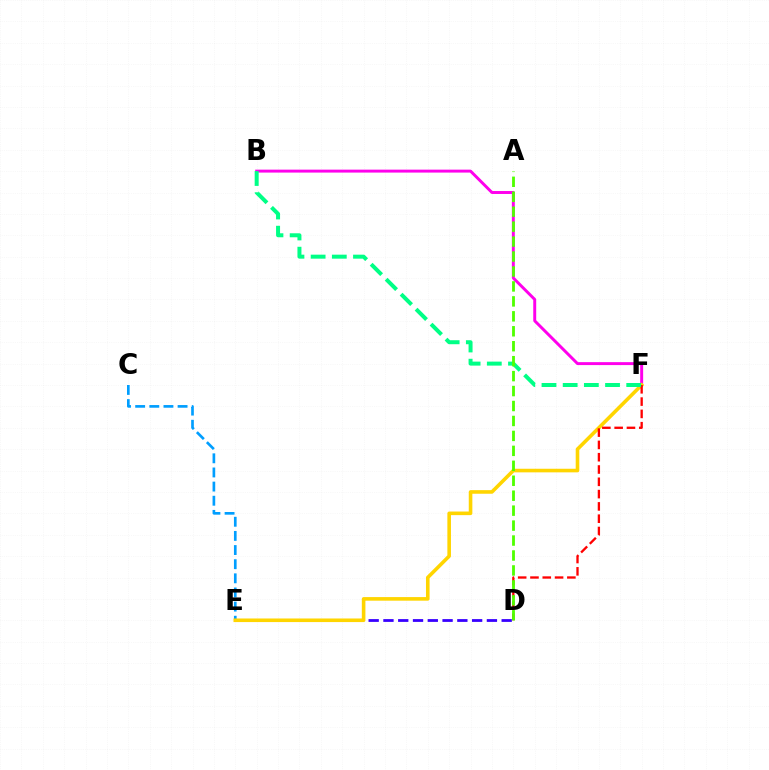{('D', 'E'): [{'color': '#3700ff', 'line_style': 'dashed', 'thickness': 2.01}], ('C', 'E'): [{'color': '#009eff', 'line_style': 'dashed', 'thickness': 1.92}], ('B', 'F'): [{'color': '#ff00ed', 'line_style': 'solid', 'thickness': 2.12}, {'color': '#00ff86', 'line_style': 'dashed', 'thickness': 2.88}], ('E', 'F'): [{'color': '#ffd500', 'line_style': 'solid', 'thickness': 2.59}], ('D', 'F'): [{'color': '#ff0000', 'line_style': 'dashed', 'thickness': 1.67}], ('A', 'D'): [{'color': '#4fff00', 'line_style': 'dashed', 'thickness': 2.03}]}